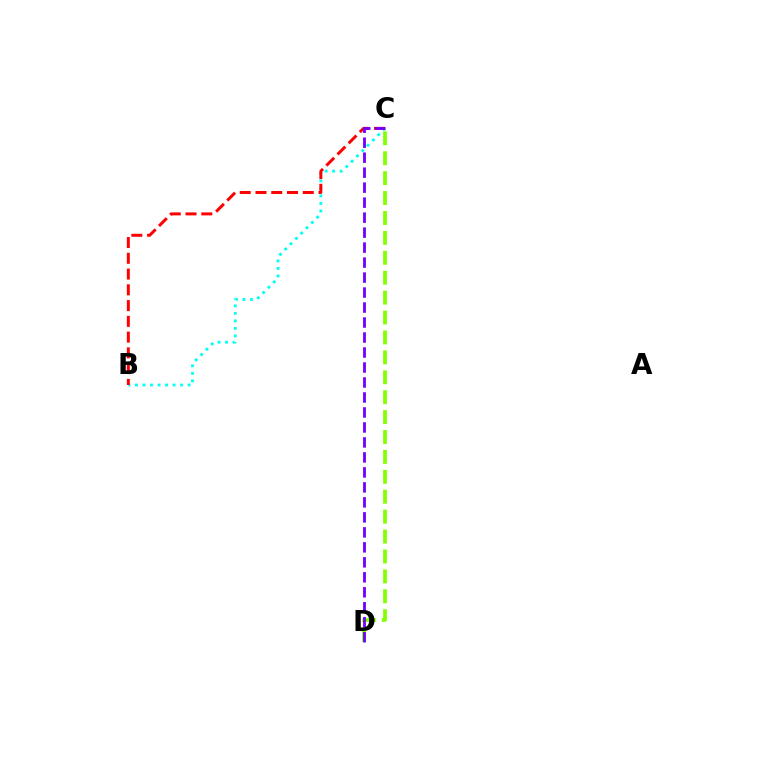{('B', 'C'): [{'color': '#00fff6', 'line_style': 'dotted', 'thickness': 2.04}, {'color': '#ff0000', 'line_style': 'dashed', 'thickness': 2.14}], ('C', 'D'): [{'color': '#84ff00', 'line_style': 'dashed', 'thickness': 2.71}, {'color': '#7200ff', 'line_style': 'dashed', 'thickness': 2.04}]}